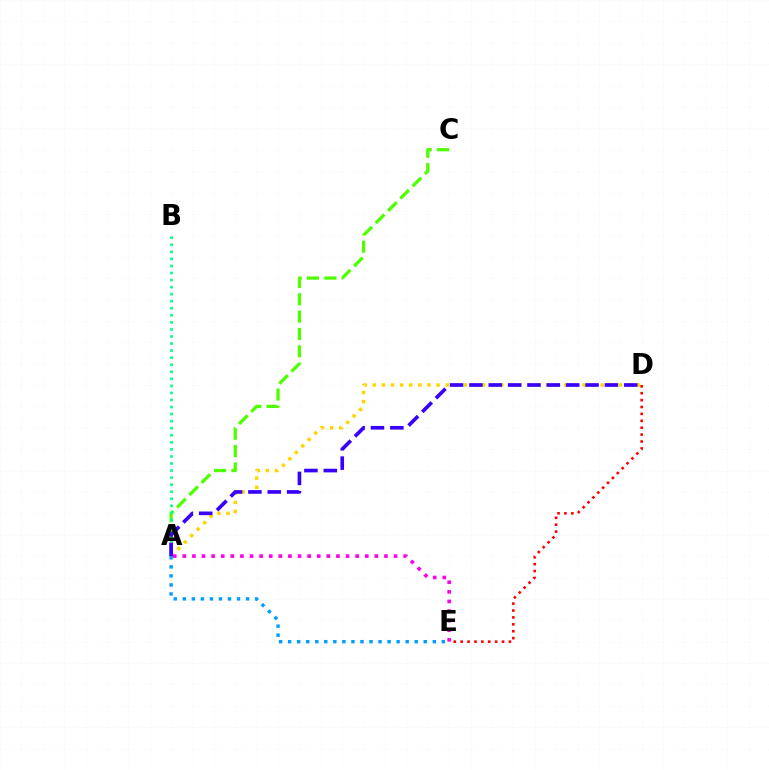{('A', 'D'): [{'color': '#ffd500', 'line_style': 'dotted', 'thickness': 2.48}, {'color': '#3700ff', 'line_style': 'dashed', 'thickness': 2.63}], ('A', 'C'): [{'color': '#4fff00', 'line_style': 'dashed', 'thickness': 2.36}], ('A', 'B'): [{'color': '#00ff86', 'line_style': 'dotted', 'thickness': 1.92}], ('D', 'E'): [{'color': '#ff0000', 'line_style': 'dotted', 'thickness': 1.88}], ('A', 'E'): [{'color': '#009eff', 'line_style': 'dotted', 'thickness': 2.46}, {'color': '#ff00ed', 'line_style': 'dotted', 'thickness': 2.61}]}